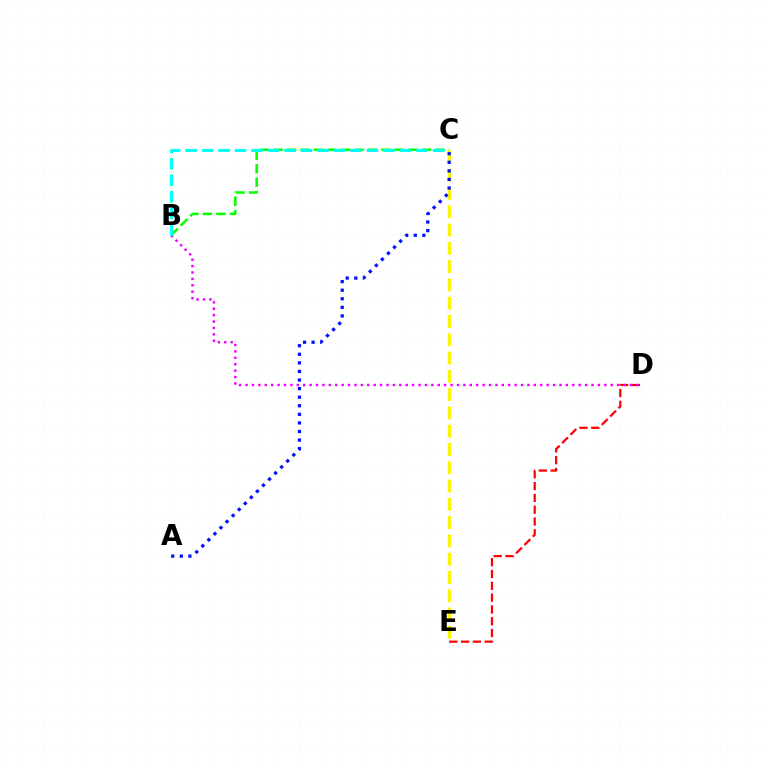{('D', 'E'): [{'color': '#ff0000', 'line_style': 'dashed', 'thickness': 1.61}], ('B', 'D'): [{'color': '#ee00ff', 'line_style': 'dotted', 'thickness': 1.74}], ('B', 'C'): [{'color': '#08ff00', 'line_style': 'dashed', 'thickness': 1.83}, {'color': '#00fff6', 'line_style': 'dashed', 'thickness': 2.24}], ('C', 'E'): [{'color': '#fcf500', 'line_style': 'dashed', 'thickness': 2.48}], ('A', 'C'): [{'color': '#0010ff', 'line_style': 'dotted', 'thickness': 2.33}]}